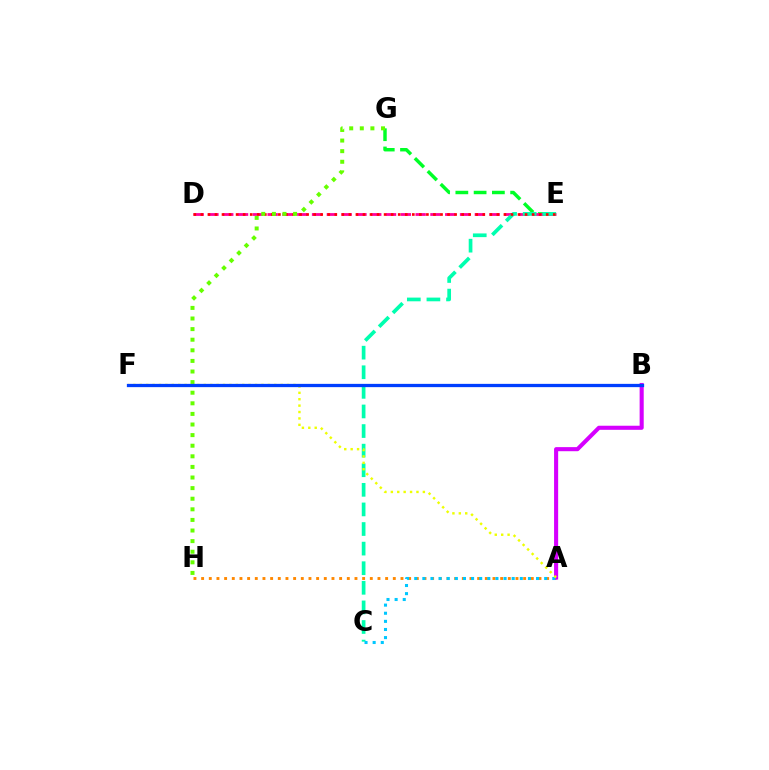{('E', 'G'): [{'color': '#00ff27', 'line_style': 'dashed', 'thickness': 2.48}], ('D', 'E'): [{'color': '#ff00a0', 'line_style': 'dashed', 'thickness': 2.01}, {'color': '#ff0000', 'line_style': 'dotted', 'thickness': 1.91}], ('B', 'F'): [{'color': '#4f00ff', 'line_style': 'dashed', 'thickness': 2.03}, {'color': '#003fff', 'line_style': 'solid', 'thickness': 2.36}], ('A', 'H'): [{'color': '#ff8800', 'line_style': 'dotted', 'thickness': 2.08}], ('C', 'E'): [{'color': '#00ffaf', 'line_style': 'dashed', 'thickness': 2.66}], ('A', 'B'): [{'color': '#d600ff', 'line_style': 'solid', 'thickness': 2.94}], ('G', 'H'): [{'color': '#66ff00', 'line_style': 'dotted', 'thickness': 2.88}], ('A', 'C'): [{'color': '#00c7ff', 'line_style': 'dotted', 'thickness': 2.21}], ('A', 'F'): [{'color': '#eeff00', 'line_style': 'dotted', 'thickness': 1.74}]}